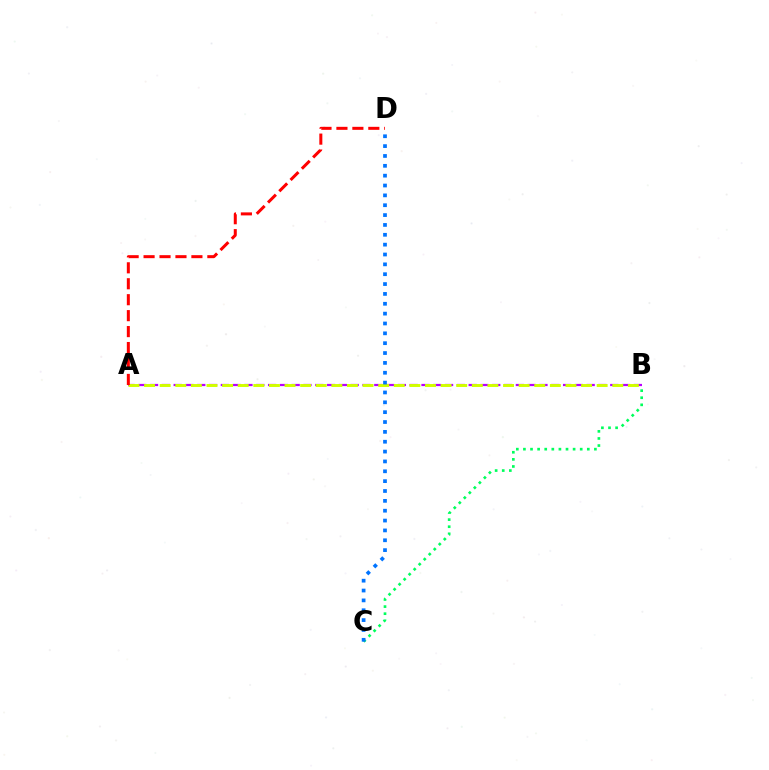{('A', 'B'): [{'color': '#b900ff', 'line_style': 'dashed', 'thickness': 1.6}, {'color': '#d1ff00', 'line_style': 'dashed', 'thickness': 2.12}], ('B', 'C'): [{'color': '#00ff5c', 'line_style': 'dotted', 'thickness': 1.93}], ('C', 'D'): [{'color': '#0074ff', 'line_style': 'dotted', 'thickness': 2.68}], ('A', 'D'): [{'color': '#ff0000', 'line_style': 'dashed', 'thickness': 2.17}]}